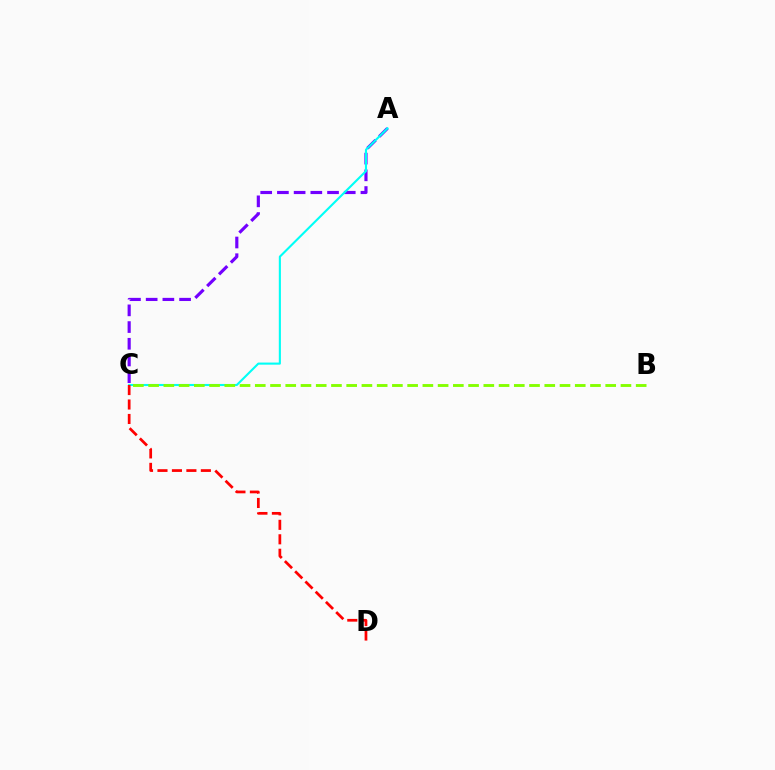{('A', 'C'): [{'color': '#7200ff', 'line_style': 'dashed', 'thickness': 2.27}, {'color': '#00fff6', 'line_style': 'solid', 'thickness': 1.51}], ('B', 'C'): [{'color': '#84ff00', 'line_style': 'dashed', 'thickness': 2.07}], ('C', 'D'): [{'color': '#ff0000', 'line_style': 'dashed', 'thickness': 1.96}]}